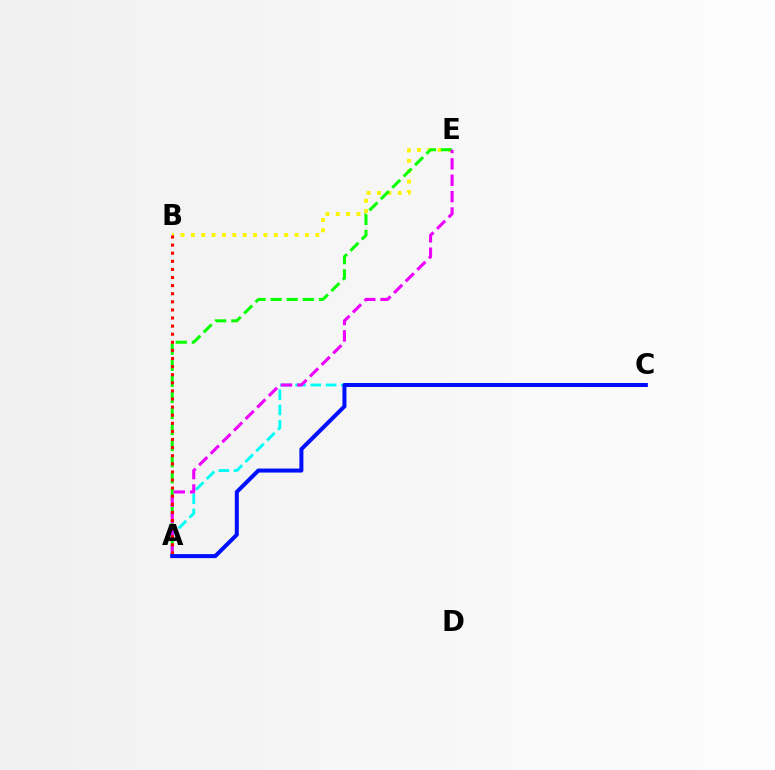{('B', 'E'): [{'color': '#fcf500', 'line_style': 'dotted', 'thickness': 2.82}], ('A', 'C'): [{'color': '#00fff6', 'line_style': 'dashed', 'thickness': 2.07}, {'color': '#0010ff', 'line_style': 'solid', 'thickness': 2.89}], ('A', 'E'): [{'color': '#08ff00', 'line_style': 'dashed', 'thickness': 2.18}, {'color': '#ee00ff', 'line_style': 'dashed', 'thickness': 2.23}], ('A', 'B'): [{'color': '#ff0000', 'line_style': 'dotted', 'thickness': 2.2}]}